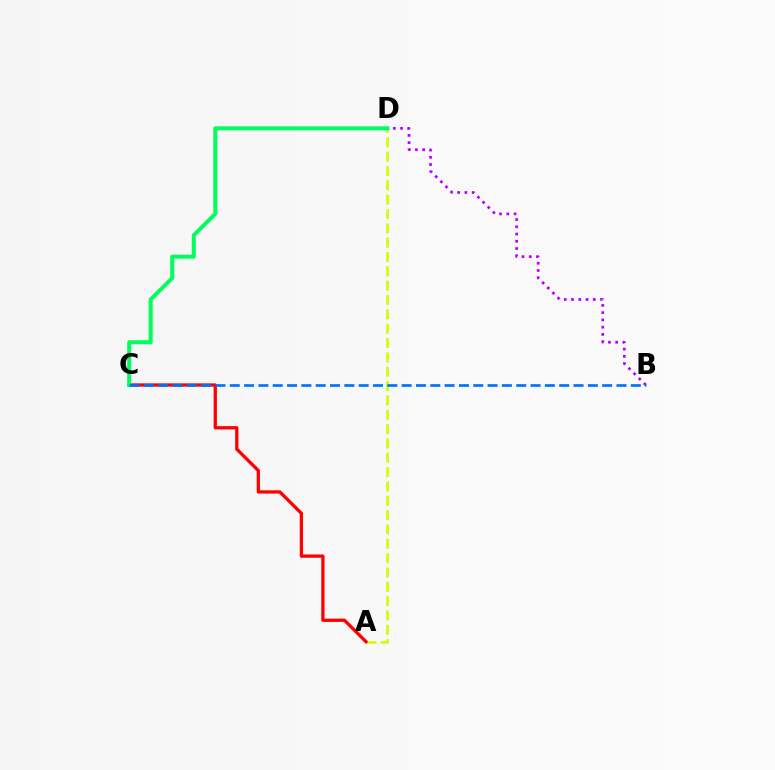{('B', 'D'): [{'color': '#b900ff', 'line_style': 'dotted', 'thickness': 1.97}], ('A', 'D'): [{'color': '#d1ff00', 'line_style': 'dashed', 'thickness': 1.95}], ('A', 'C'): [{'color': '#ff0000', 'line_style': 'solid', 'thickness': 2.36}], ('C', 'D'): [{'color': '#00ff5c', 'line_style': 'solid', 'thickness': 2.87}], ('B', 'C'): [{'color': '#0074ff', 'line_style': 'dashed', 'thickness': 1.95}]}